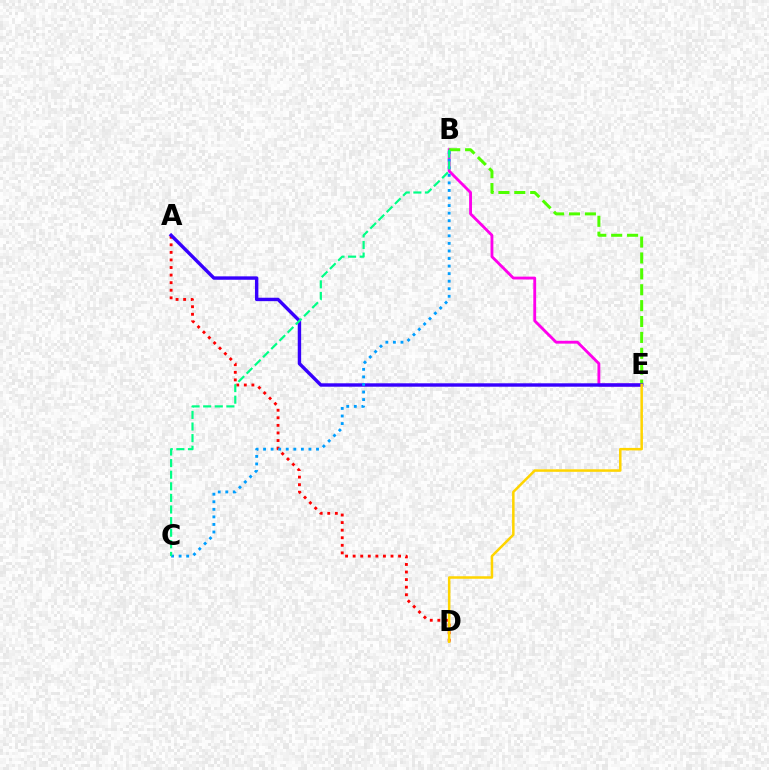{('B', 'E'): [{'color': '#ff00ed', 'line_style': 'solid', 'thickness': 2.05}, {'color': '#4fff00', 'line_style': 'dashed', 'thickness': 2.16}], ('A', 'D'): [{'color': '#ff0000', 'line_style': 'dotted', 'thickness': 2.06}], ('A', 'E'): [{'color': '#3700ff', 'line_style': 'solid', 'thickness': 2.45}], ('B', 'C'): [{'color': '#009eff', 'line_style': 'dotted', 'thickness': 2.05}, {'color': '#00ff86', 'line_style': 'dashed', 'thickness': 1.58}], ('D', 'E'): [{'color': '#ffd500', 'line_style': 'solid', 'thickness': 1.81}]}